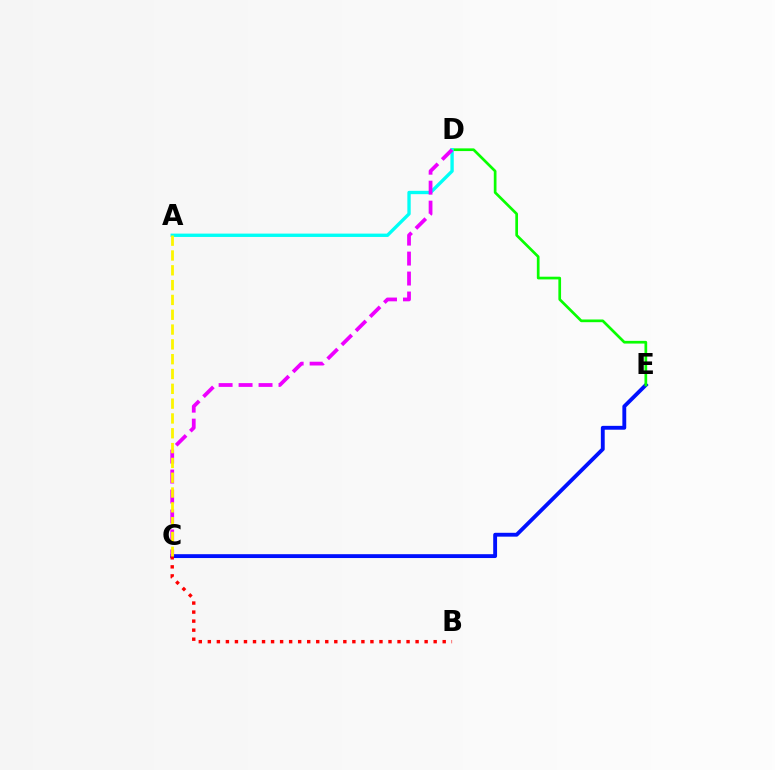{('C', 'E'): [{'color': '#0010ff', 'line_style': 'solid', 'thickness': 2.78}], ('D', 'E'): [{'color': '#08ff00', 'line_style': 'solid', 'thickness': 1.94}], ('A', 'D'): [{'color': '#00fff6', 'line_style': 'solid', 'thickness': 2.41}], ('B', 'C'): [{'color': '#ff0000', 'line_style': 'dotted', 'thickness': 2.45}], ('C', 'D'): [{'color': '#ee00ff', 'line_style': 'dashed', 'thickness': 2.71}], ('A', 'C'): [{'color': '#fcf500', 'line_style': 'dashed', 'thickness': 2.01}]}